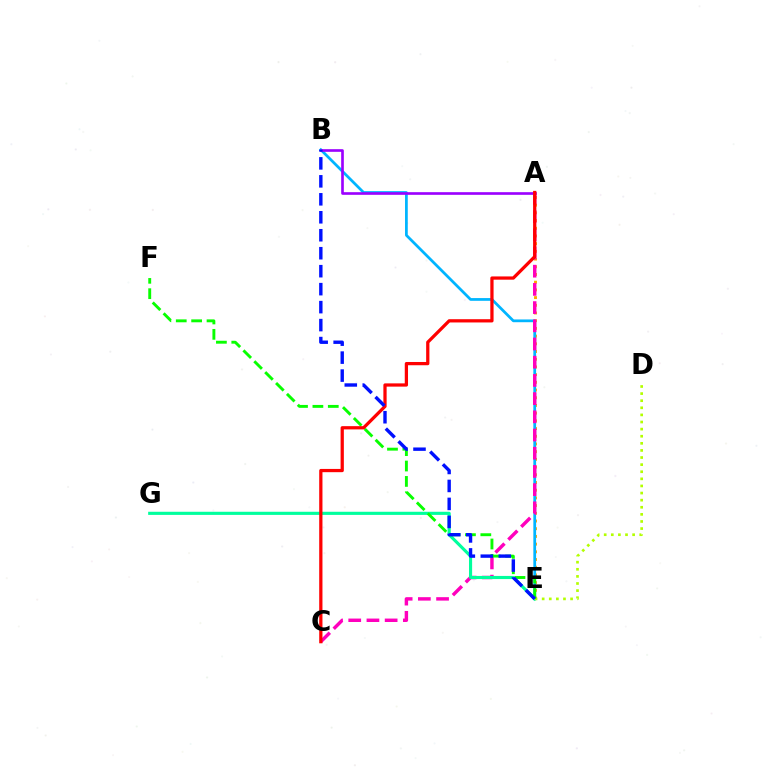{('A', 'E'): [{'color': '#ffa500', 'line_style': 'dotted', 'thickness': 2.09}], ('B', 'E'): [{'color': '#00b5ff', 'line_style': 'solid', 'thickness': 1.98}, {'color': '#0010ff', 'line_style': 'dashed', 'thickness': 2.44}], ('A', 'B'): [{'color': '#9b00ff', 'line_style': 'solid', 'thickness': 1.9}], ('A', 'C'): [{'color': '#ff00bd', 'line_style': 'dashed', 'thickness': 2.47}, {'color': '#ff0000', 'line_style': 'solid', 'thickness': 2.34}], ('E', 'G'): [{'color': '#00ff9d', 'line_style': 'solid', 'thickness': 2.25}], ('D', 'E'): [{'color': '#b3ff00', 'line_style': 'dotted', 'thickness': 1.93}], ('E', 'F'): [{'color': '#08ff00', 'line_style': 'dashed', 'thickness': 2.09}]}